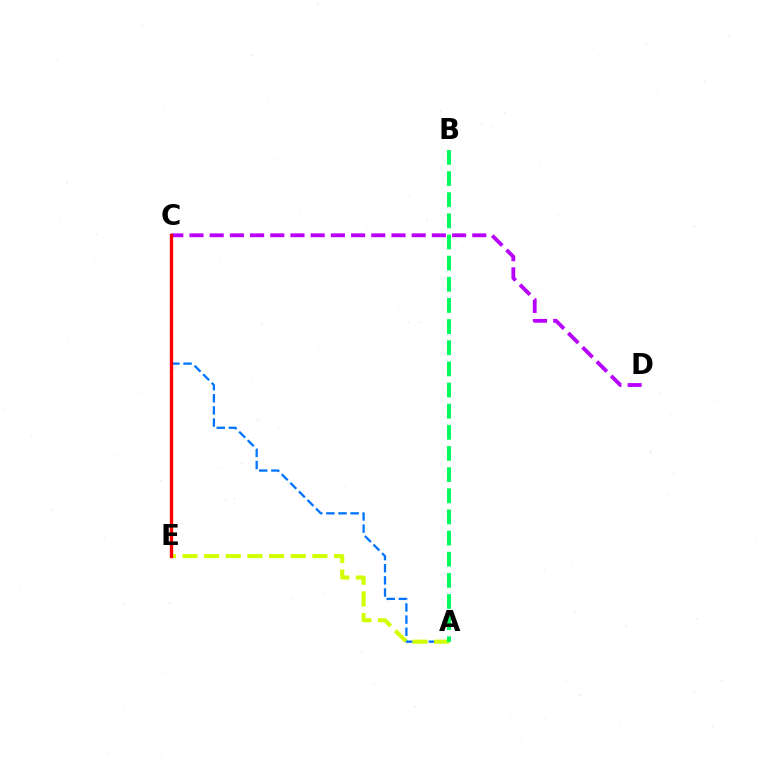{('C', 'D'): [{'color': '#b900ff', 'line_style': 'dashed', 'thickness': 2.74}], ('A', 'C'): [{'color': '#0074ff', 'line_style': 'dashed', 'thickness': 1.65}], ('A', 'E'): [{'color': '#d1ff00', 'line_style': 'dashed', 'thickness': 2.94}], ('C', 'E'): [{'color': '#ff0000', 'line_style': 'solid', 'thickness': 2.41}], ('A', 'B'): [{'color': '#00ff5c', 'line_style': 'dashed', 'thickness': 2.87}]}